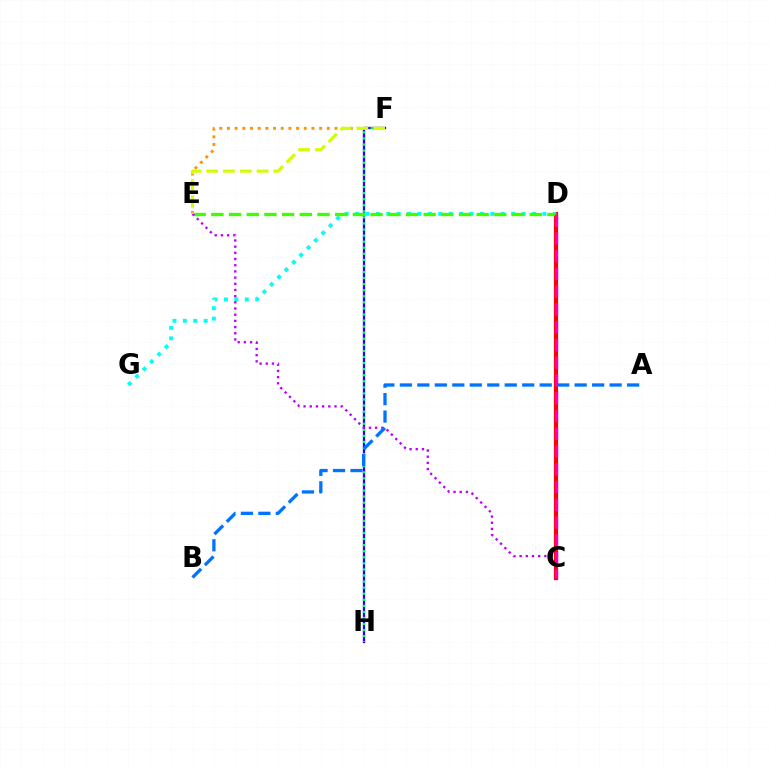{('F', 'H'): [{'color': '#2500ff', 'line_style': 'solid', 'thickness': 1.64}, {'color': '#00ff5c', 'line_style': 'dotted', 'thickness': 1.65}], ('C', 'D'): [{'color': '#ff0000', 'line_style': 'solid', 'thickness': 2.99}, {'color': '#ff00ac', 'line_style': 'dashed', 'thickness': 2.41}], ('D', 'G'): [{'color': '#00fff6', 'line_style': 'dotted', 'thickness': 2.83}], ('D', 'E'): [{'color': '#3dff00', 'line_style': 'dashed', 'thickness': 2.4}], ('E', 'F'): [{'color': '#ff9400', 'line_style': 'dotted', 'thickness': 2.09}, {'color': '#d1ff00', 'line_style': 'dashed', 'thickness': 2.28}], ('C', 'E'): [{'color': '#b900ff', 'line_style': 'dotted', 'thickness': 1.68}], ('A', 'B'): [{'color': '#0074ff', 'line_style': 'dashed', 'thickness': 2.37}]}